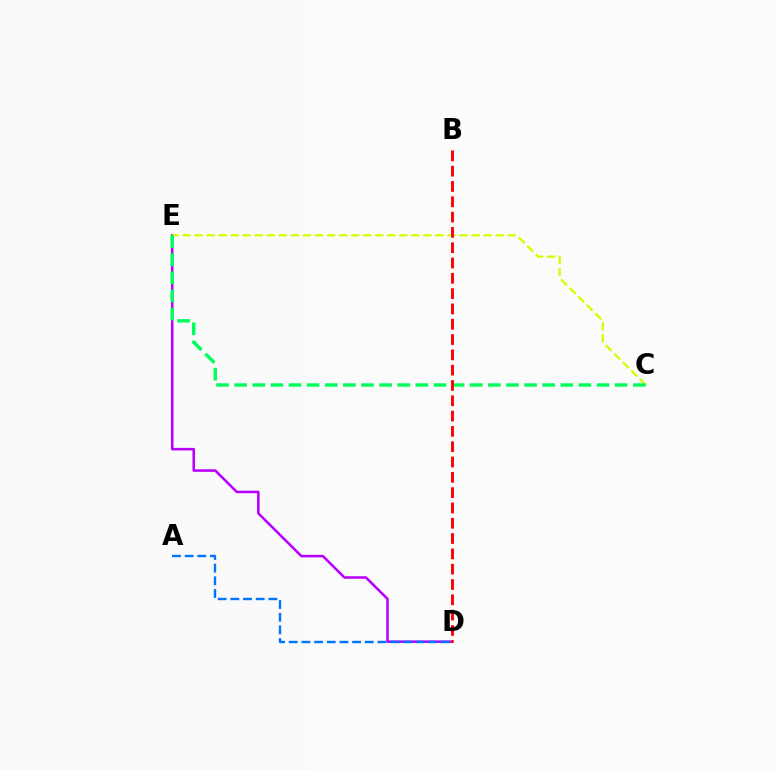{('D', 'E'): [{'color': '#b900ff', 'line_style': 'solid', 'thickness': 1.84}], ('A', 'D'): [{'color': '#0074ff', 'line_style': 'dashed', 'thickness': 1.72}], ('C', 'E'): [{'color': '#d1ff00', 'line_style': 'dashed', 'thickness': 1.64}, {'color': '#00ff5c', 'line_style': 'dashed', 'thickness': 2.46}], ('B', 'D'): [{'color': '#ff0000', 'line_style': 'dashed', 'thickness': 2.08}]}